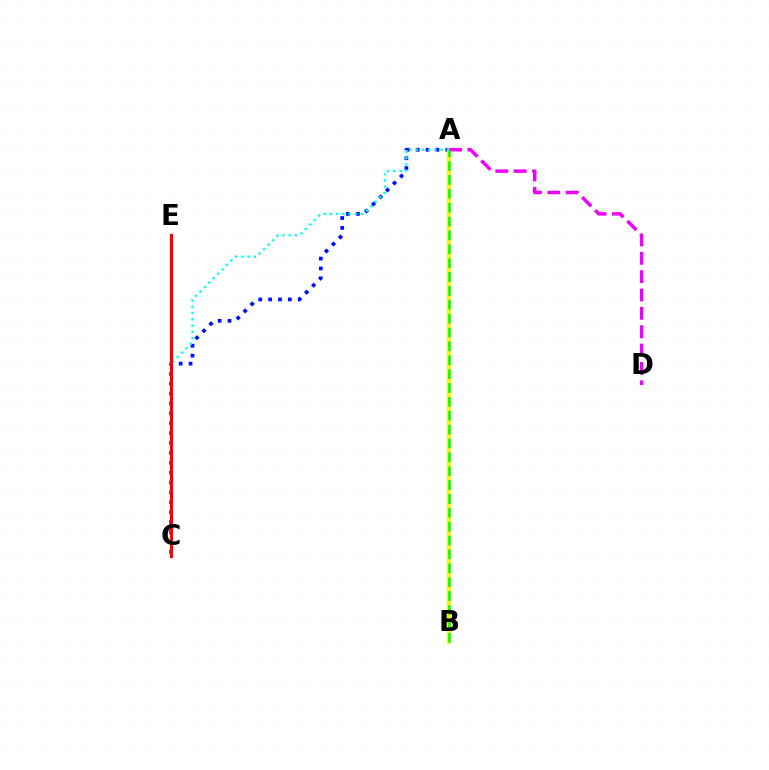{('A', 'C'): [{'color': '#0010ff', 'line_style': 'dotted', 'thickness': 2.69}, {'color': '#00fff6', 'line_style': 'dotted', 'thickness': 1.7}], ('A', 'B'): [{'color': '#fcf500', 'line_style': 'solid', 'thickness': 2.81}, {'color': '#08ff00', 'line_style': 'dashed', 'thickness': 1.88}], ('C', 'E'): [{'color': '#ff0000', 'line_style': 'solid', 'thickness': 2.28}], ('A', 'D'): [{'color': '#ee00ff', 'line_style': 'dashed', 'thickness': 2.49}]}